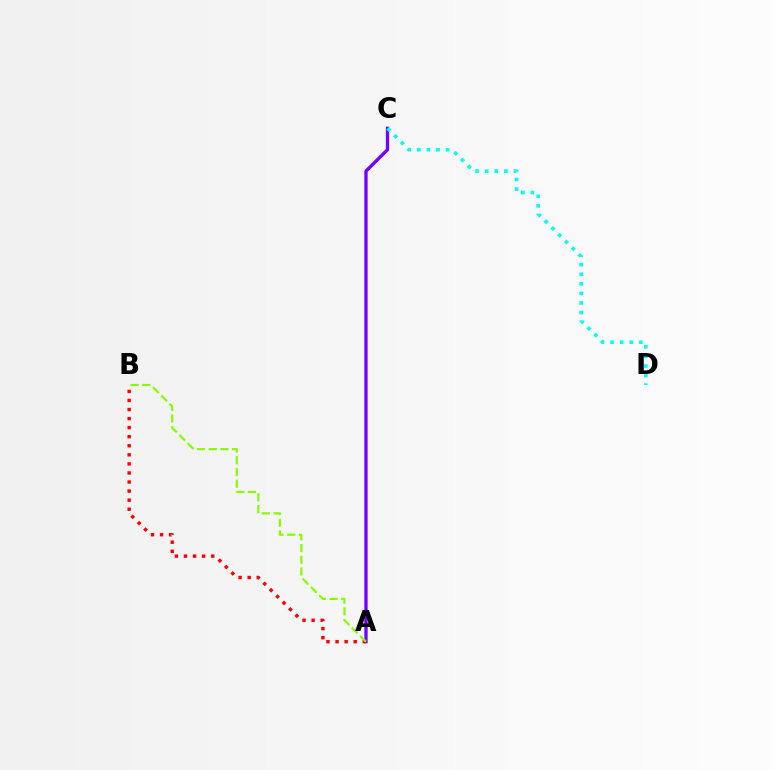{('A', 'C'): [{'color': '#7200ff', 'line_style': 'solid', 'thickness': 2.38}], ('C', 'D'): [{'color': '#00fff6', 'line_style': 'dotted', 'thickness': 2.6}], ('A', 'B'): [{'color': '#ff0000', 'line_style': 'dotted', 'thickness': 2.46}, {'color': '#84ff00', 'line_style': 'dashed', 'thickness': 1.59}]}